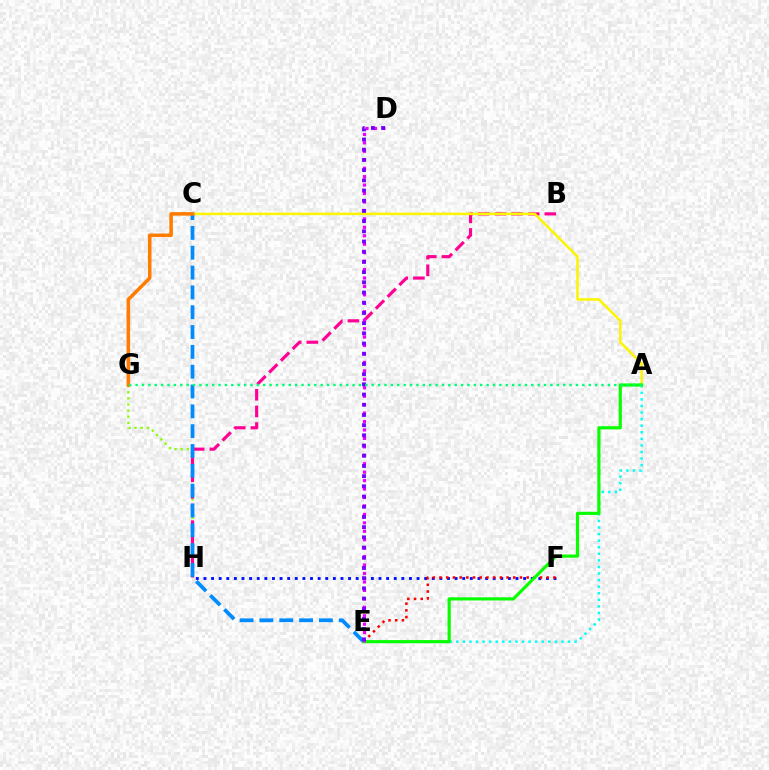{('A', 'E'): [{'color': '#00fff6', 'line_style': 'dotted', 'thickness': 1.79}, {'color': '#08ff00', 'line_style': 'solid', 'thickness': 2.27}], ('G', 'H'): [{'color': '#84ff00', 'line_style': 'dotted', 'thickness': 1.66}], ('F', 'H'): [{'color': '#0010ff', 'line_style': 'dotted', 'thickness': 2.07}], ('B', 'H'): [{'color': '#ff0094', 'line_style': 'dashed', 'thickness': 2.26}], ('A', 'C'): [{'color': '#fcf500', 'line_style': 'solid', 'thickness': 1.82}], ('E', 'F'): [{'color': '#ff0000', 'line_style': 'dotted', 'thickness': 1.82}], ('C', 'E'): [{'color': '#008cff', 'line_style': 'dashed', 'thickness': 2.69}], ('C', 'G'): [{'color': '#ff7c00', 'line_style': 'solid', 'thickness': 2.54}], ('D', 'E'): [{'color': '#ee00ff', 'line_style': 'dotted', 'thickness': 2.29}, {'color': '#7200ff', 'line_style': 'dotted', 'thickness': 2.77}], ('A', 'G'): [{'color': '#00ff74', 'line_style': 'dotted', 'thickness': 1.73}]}